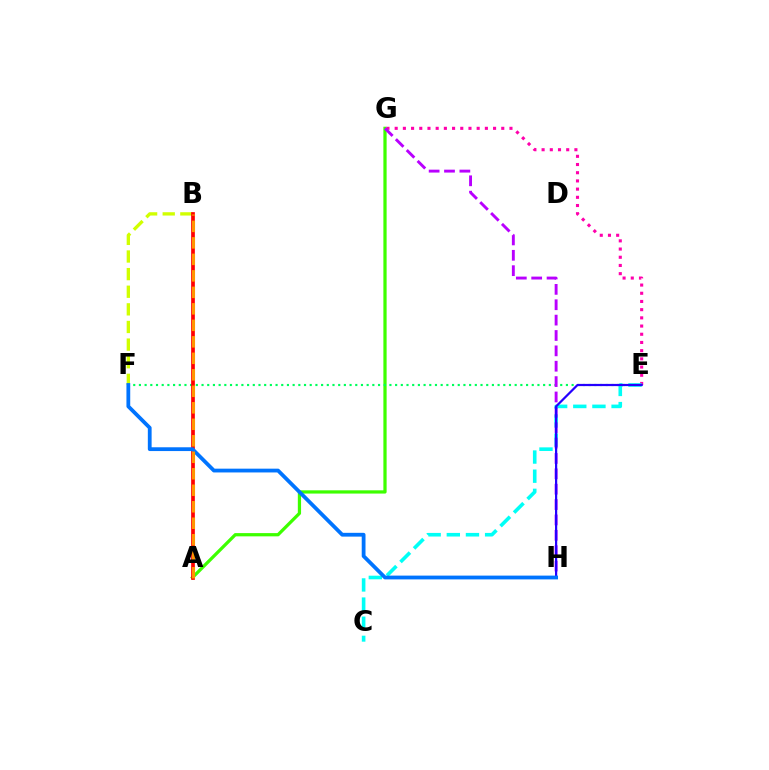{('A', 'G'): [{'color': '#3dff00', 'line_style': 'solid', 'thickness': 2.33}], ('E', 'G'): [{'color': '#ff00ac', 'line_style': 'dotted', 'thickness': 2.23}], ('C', 'E'): [{'color': '#00fff6', 'line_style': 'dashed', 'thickness': 2.6}], ('E', 'F'): [{'color': '#00ff5c', 'line_style': 'dotted', 'thickness': 1.55}], ('B', 'F'): [{'color': '#d1ff00', 'line_style': 'dashed', 'thickness': 2.39}], ('G', 'H'): [{'color': '#b900ff', 'line_style': 'dashed', 'thickness': 2.09}], ('E', 'H'): [{'color': '#2500ff', 'line_style': 'solid', 'thickness': 1.59}], ('A', 'B'): [{'color': '#ff0000', 'line_style': 'solid', 'thickness': 2.67}, {'color': '#ff9400', 'line_style': 'dashed', 'thickness': 2.24}], ('F', 'H'): [{'color': '#0074ff', 'line_style': 'solid', 'thickness': 2.73}]}